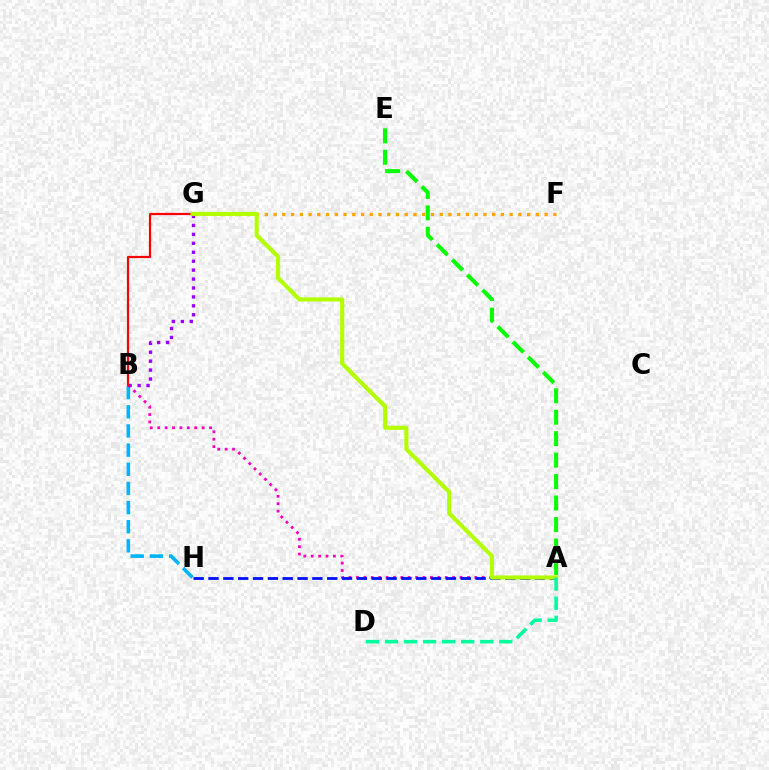{('B', 'H'): [{'color': '#00b5ff', 'line_style': 'dashed', 'thickness': 2.6}], ('F', 'G'): [{'color': '#ffa500', 'line_style': 'dotted', 'thickness': 2.38}], ('A', 'B'): [{'color': '#ff00bd', 'line_style': 'dotted', 'thickness': 2.01}], ('A', 'E'): [{'color': '#08ff00', 'line_style': 'dashed', 'thickness': 2.92}], ('A', 'H'): [{'color': '#0010ff', 'line_style': 'dashed', 'thickness': 2.02}], ('B', 'G'): [{'color': '#9b00ff', 'line_style': 'dotted', 'thickness': 2.43}, {'color': '#ff0000', 'line_style': 'solid', 'thickness': 1.58}], ('A', 'G'): [{'color': '#b3ff00', 'line_style': 'solid', 'thickness': 2.96}], ('A', 'D'): [{'color': '#00ff9d', 'line_style': 'dashed', 'thickness': 2.59}]}